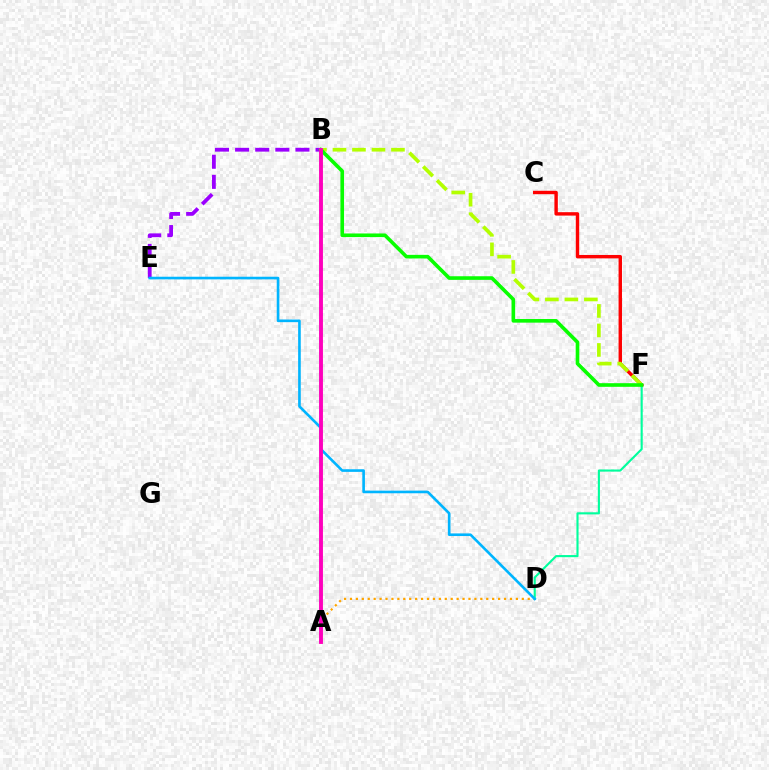{('A', 'B'): [{'color': '#0010ff', 'line_style': 'dotted', 'thickness': 1.77}, {'color': '#ff00bd', 'line_style': 'solid', 'thickness': 2.79}], ('B', 'E'): [{'color': '#9b00ff', 'line_style': 'dashed', 'thickness': 2.73}], ('A', 'D'): [{'color': '#ffa500', 'line_style': 'dotted', 'thickness': 1.61}], ('C', 'F'): [{'color': '#ff0000', 'line_style': 'solid', 'thickness': 2.45}], ('D', 'F'): [{'color': '#00ff9d', 'line_style': 'solid', 'thickness': 1.52}], ('B', 'F'): [{'color': '#b3ff00', 'line_style': 'dashed', 'thickness': 2.65}, {'color': '#08ff00', 'line_style': 'solid', 'thickness': 2.61}], ('D', 'E'): [{'color': '#00b5ff', 'line_style': 'solid', 'thickness': 1.89}]}